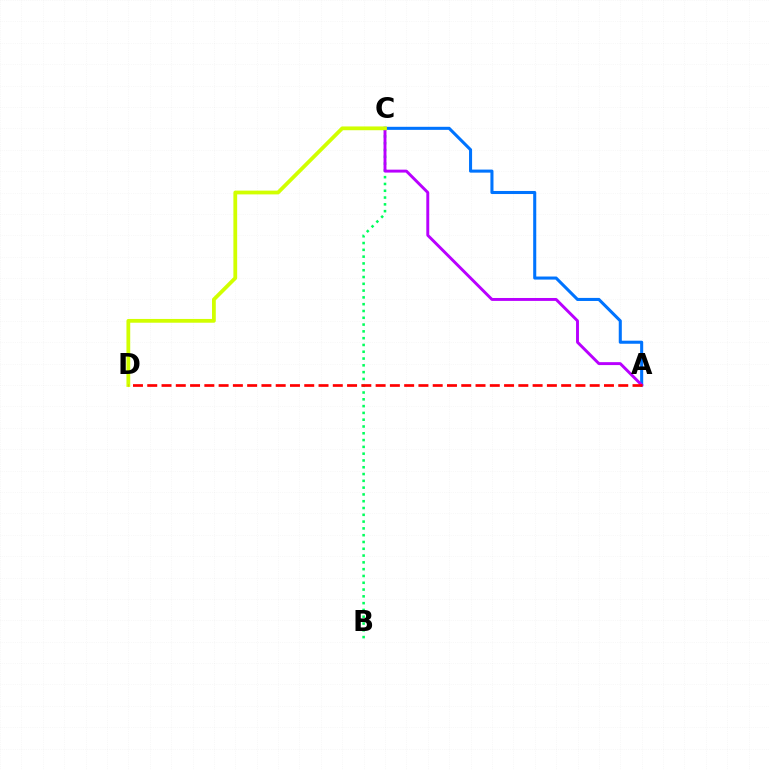{('B', 'C'): [{'color': '#00ff5c', 'line_style': 'dotted', 'thickness': 1.85}], ('A', 'C'): [{'color': '#0074ff', 'line_style': 'solid', 'thickness': 2.2}, {'color': '#b900ff', 'line_style': 'solid', 'thickness': 2.11}], ('C', 'D'): [{'color': '#d1ff00', 'line_style': 'solid', 'thickness': 2.72}], ('A', 'D'): [{'color': '#ff0000', 'line_style': 'dashed', 'thickness': 1.94}]}